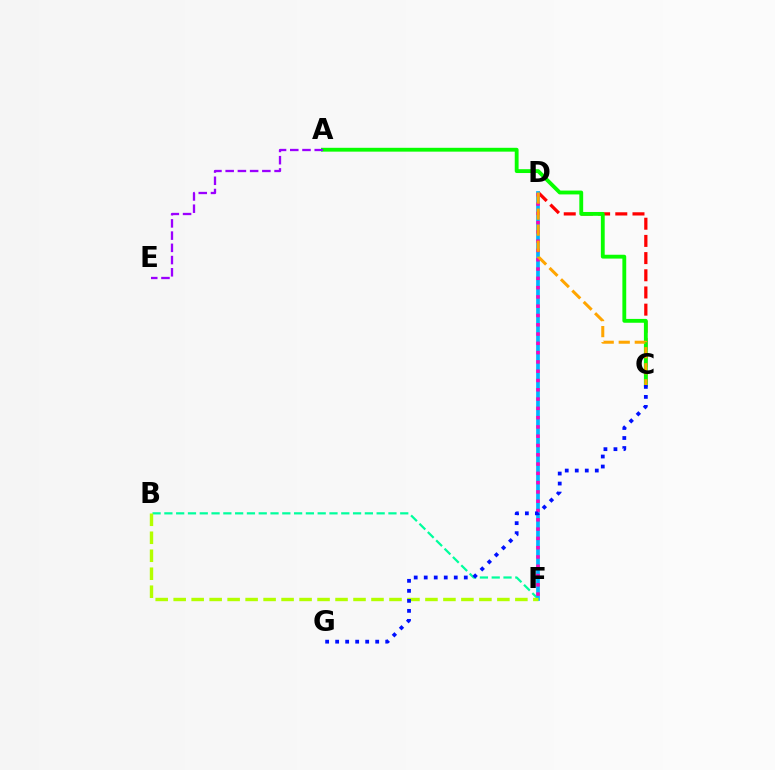{('B', 'F'): [{'color': '#00ff9d', 'line_style': 'dashed', 'thickness': 1.6}, {'color': '#b3ff00', 'line_style': 'dashed', 'thickness': 2.44}], ('C', 'D'): [{'color': '#ff0000', 'line_style': 'dashed', 'thickness': 2.33}, {'color': '#ffa500', 'line_style': 'dashed', 'thickness': 2.18}], ('D', 'F'): [{'color': '#00b5ff', 'line_style': 'solid', 'thickness': 2.68}, {'color': '#ff00bd', 'line_style': 'dotted', 'thickness': 2.52}], ('A', 'C'): [{'color': '#08ff00', 'line_style': 'solid', 'thickness': 2.76}], ('A', 'E'): [{'color': '#9b00ff', 'line_style': 'dashed', 'thickness': 1.66}], ('C', 'G'): [{'color': '#0010ff', 'line_style': 'dotted', 'thickness': 2.72}]}